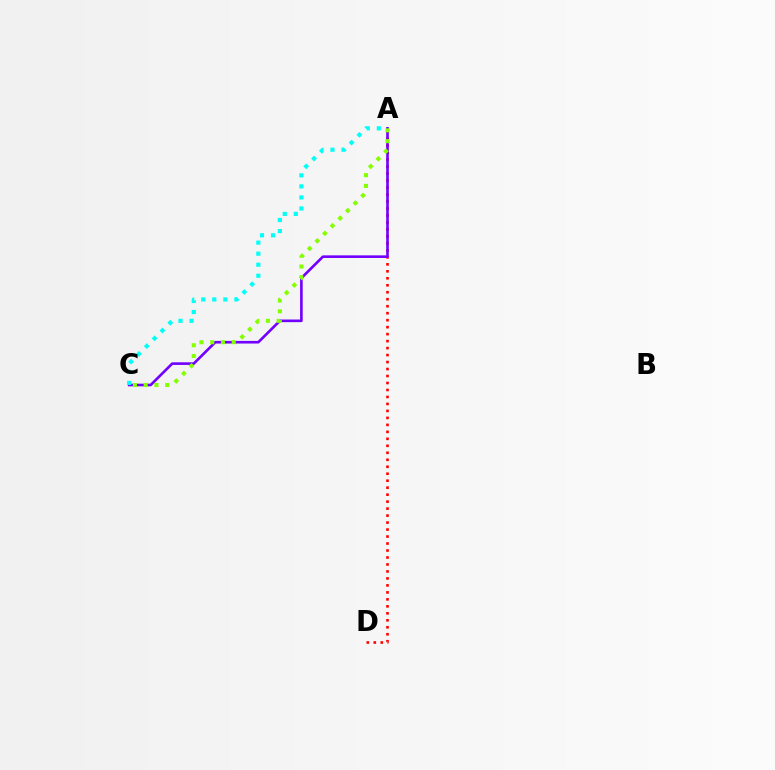{('A', 'D'): [{'color': '#ff0000', 'line_style': 'dotted', 'thickness': 1.9}], ('A', 'C'): [{'color': '#7200ff', 'line_style': 'solid', 'thickness': 1.89}, {'color': '#84ff00', 'line_style': 'dotted', 'thickness': 2.92}, {'color': '#00fff6', 'line_style': 'dotted', 'thickness': 3.0}]}